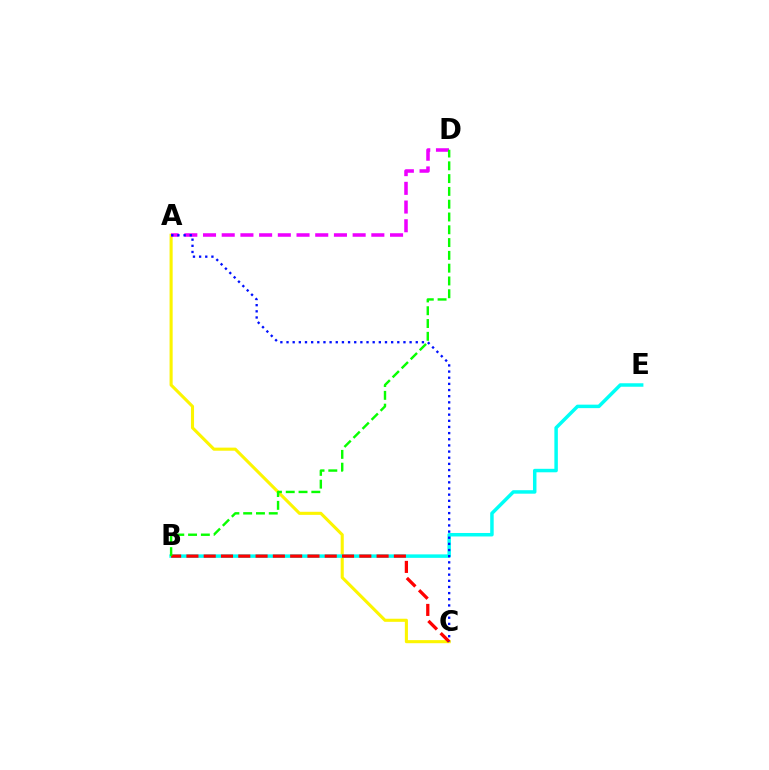{('A', 'C'): [{'color': '#fcf500', 'line_style': 'solid', 'thickness': 2.22}, {'color': '#0010ff', 'line_style': 'dotted', 'thickness': 1.67}], ('B', 'E'): [{'color': '#00fff6', 'line_style': 'solid', 'thickness': 2.51}], ('B', 'C'): [{'color': '#ff0000', 'line_style': 'dashed', 'thickness': 2.35}], ('A', 'D'): [{'color': '#ee00ff', 'line_style': 'dashed', 'thickness': 2.54}], ('B', 'D'): [{'color': '#08ff00', 'line_style': 'dashed', 'thickness': 1.74}]}